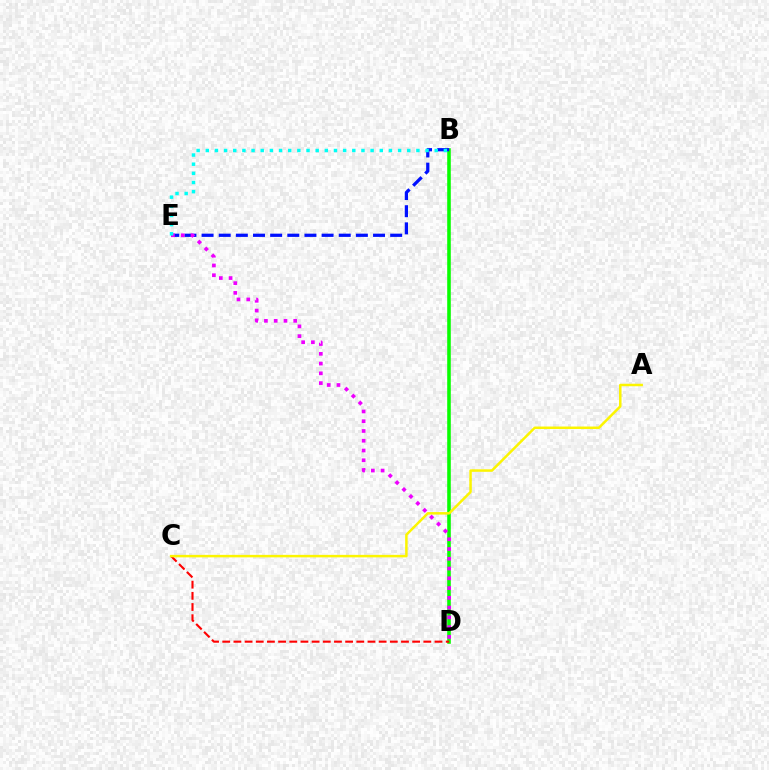{('B', 'D'): [{'color': '#08ff00', 'line_style': 'solid', 'thickness': 2.58}], ('C', 'D'): [{'color': '#ff0000', 'line_style': 'dashed', 'thickness': 1.52}], ('A', 'C'): [{'color': '#fcf500', 'line_style': 'solid', 'thickness': 1.8}], ('B', 'E'): [{'color': '#0010ff', 'line_style': 'dashed', 'thickness': 2.33}, {'color': '#00fff6', 'line_style': 'dotted', 'thickness': 2.49}], ('D', 'E'): [{'color': '#ee00ff', 'line_style': 'dotted', 'thickness': 2.65}]}